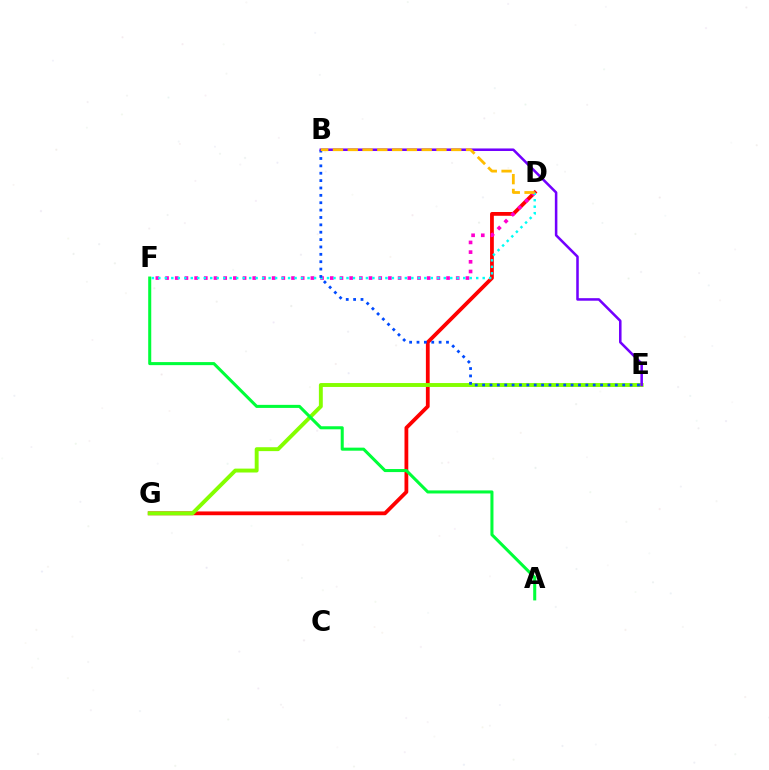{('D', 'G'): [{'color': '#ff0000', 'line_style': 'solid', 'thickness': 2.72}], ('D', 'F'): [{'color': '#ff00cf', 'line_style': 'dotted', 'thickness': 2.63}, {'color': '#00fff6', 'line_style': 'dotted', 'thickness': 1.76}], ('E', 'G'): [{'color': '#84ff00', 'line_style': 'solid', 'thickness': 2.81}], ('B', 'E'): [{'color': '#004bff', 'line_style': 'dotted', 'thickness': 2.0}, {'color': '#7200ff', 'line_style': 'solid', 'thickness': 1.83}], ('A', 'F'): [{'color': '#00ff39', 'line_style': 'solid', 'thickness': 2.19}], ('B', 'D'): [{'color': '#ffbd00', 'line_style': 'dashed', 'thickness': 2.01}]}